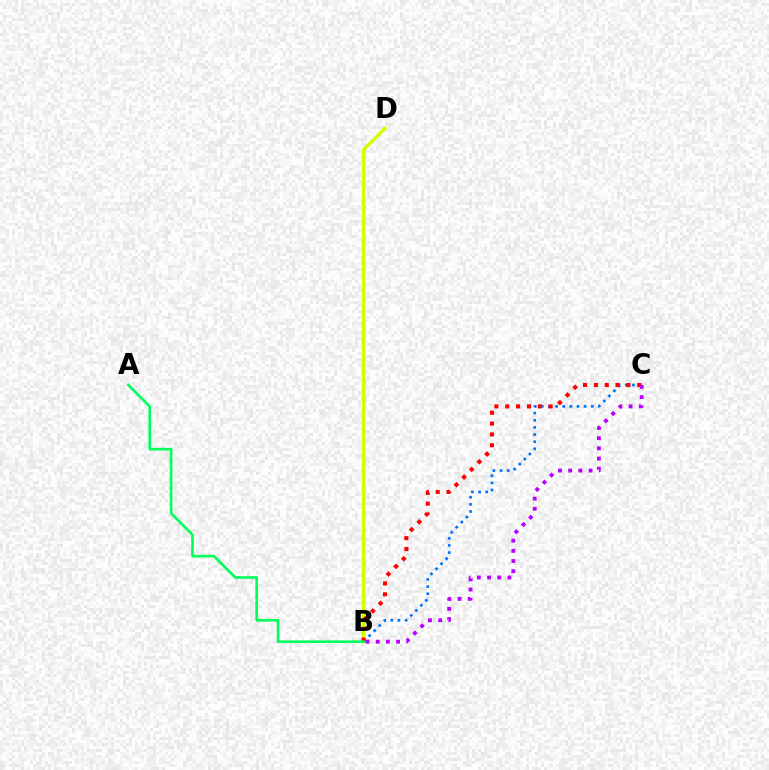{('B', 'C'): [{'color': '#0074ff', 'line_style': 'dotted', 'thickness': 1.94}, {'color': '#ff0000', 'line_style': 'dotted', 'thickness': 2.94}, {'color': '#b900ff', 'line_style': 'dotted', 'thickness': 2.77}], ('B', 'D'): [{'color': '#d1ff00', 'line_style': 'solid', 'thickness': 2.42}], ('A', 'B'): [{'color': '#00ff5c', 'line_style': 'solid', 'thickness': 1.89}]}